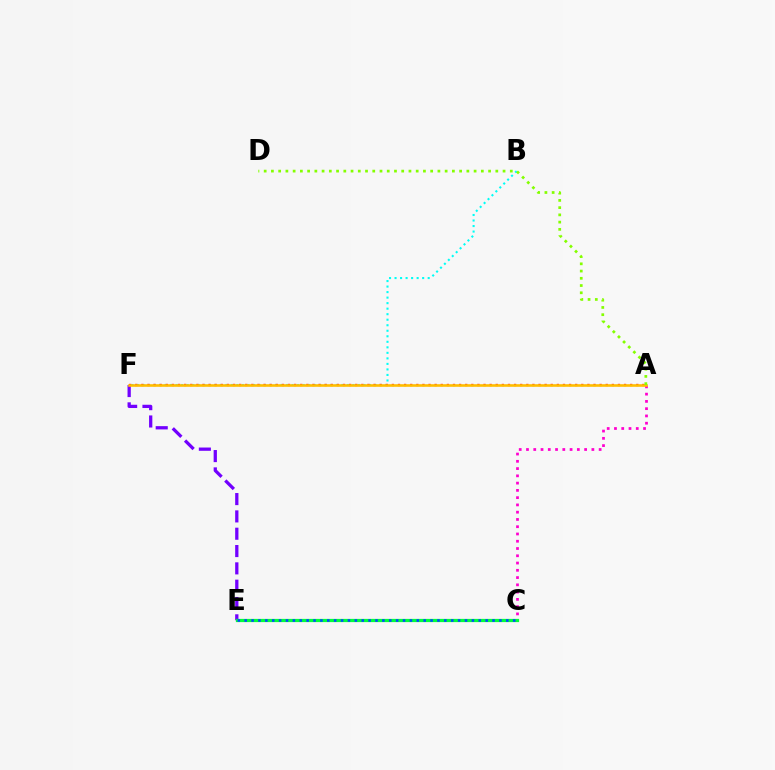{('E', 'F'): [{'color': '#7200ff', 'line_style': 'dashed', 'thickness': 2.35}], ('A', 'C'): [{'color': '#ff00cf', 'line_style': 'dotted', 'thickness': 1.97}], ('C', 'E'): [{'color': '#00ff39', 'line_style': 'solid', 'thickness': 2.32}, {'color': '#004bff', 'line_style': 'dotted', 'thickness': 1.87}], ('B', 'F'): [{'color': '#00fff6', 'line_style': 'dotted', 'thickness': 1.5}], ('A', 'F'): [{'color': '#ff0000', 'line_style': 'dotted', 'thickness': 1.66}, {'color': '#ffbd00', 'line_style': 'solid', 'thickness': 1.87}], ('A', 'D'): [{'color': '#84ff00', 'line_style': 'dotted', 'thickness': 1.97}]}